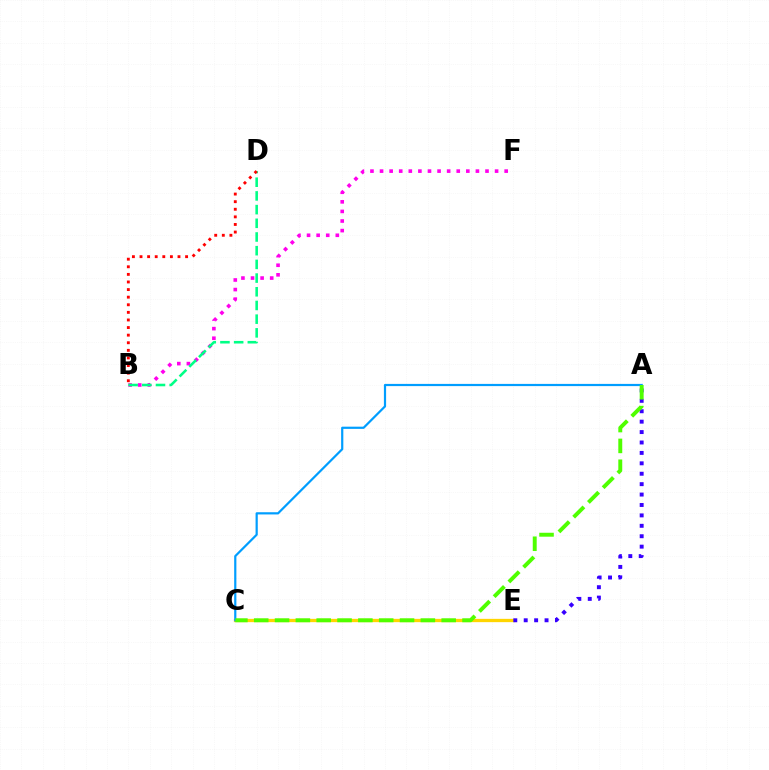{('C', 'E'): [{'color': '#ffd500', 'line_style': 'solid', 'thickness': 2.38}], ('B', 'F'): [{'color': '#ff00ed', 'line_style': 'dotted', 'thickness': 2.6}], ('A', 'E'): [{'color': '#3700ff', 'line_style': 'dotted', 'thickness': 2.83}], ('B', 'D'): [{'color': '#00ff86', 'line_style': 'dashed', 'thickness': 1.86}, {'color': '#ff0000', 'line_style': 'dotted', 'thickness': 2.06}], ('A', 'C'): [{'color': '#009eff', 'line_style': 'solid', 'thickness': 1.59}, {'color': '#4fff00', 'line_style': 'dashed', 'thickness': 2.83}]}